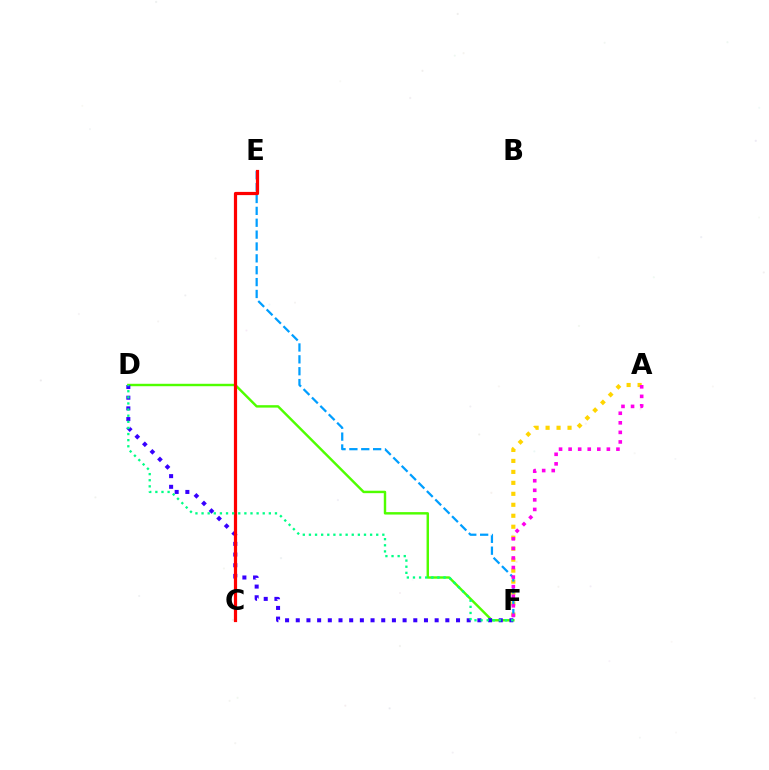{('D', 'F'): [{'color': '#4fff00', 'line_style': 'solid', 'thickness': 1.75}, {'color': '#3700ff', 'line_style': 'dotted', 'thickness': 2.9}, {'color': '#00ff86', 'line_style': 'dotted', 'thickness': 1.66}], ('A', 'F'): [{'color': '#ffd500', 'line_style': 'dotted', 'thickness': 2.98}, {'color': '#ff00ed', 'line_style': 'dotted', 'thickness': 2.6}], ('E', 'F'): [{'color': '#009eff', 'line_style': 'dashed', 'thickness': 1.61}], ('C', 'E'): [{'color': '#ff0000', 'line_style': 'solid', 'thickness': 2.3}]}